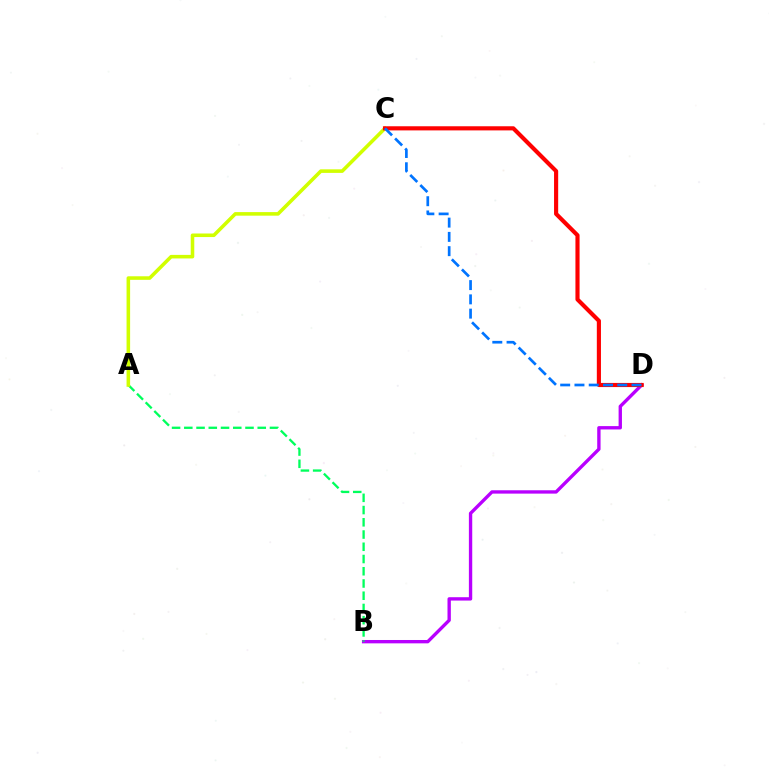{('B', 'D'): [{'color': '#b900ff', 'line_style': 'solid', 'thickness': 2.41}], ('A', 'B'): [{'color': '#00ff5c', 'line_style': 'dashed', 'thickness': 1.66}], ('A', 'C'): [{'color': '#d1ff00', 'line_style': 'solid', 'thickness': 2.57}], ('C', 'D'): [{'color': '#ff0000', 'line_style': 'solid', 'thickness': 2.98}, {'color': '#0074ff', 'line_style': 'dashed', 'thickness': 1.94}]}